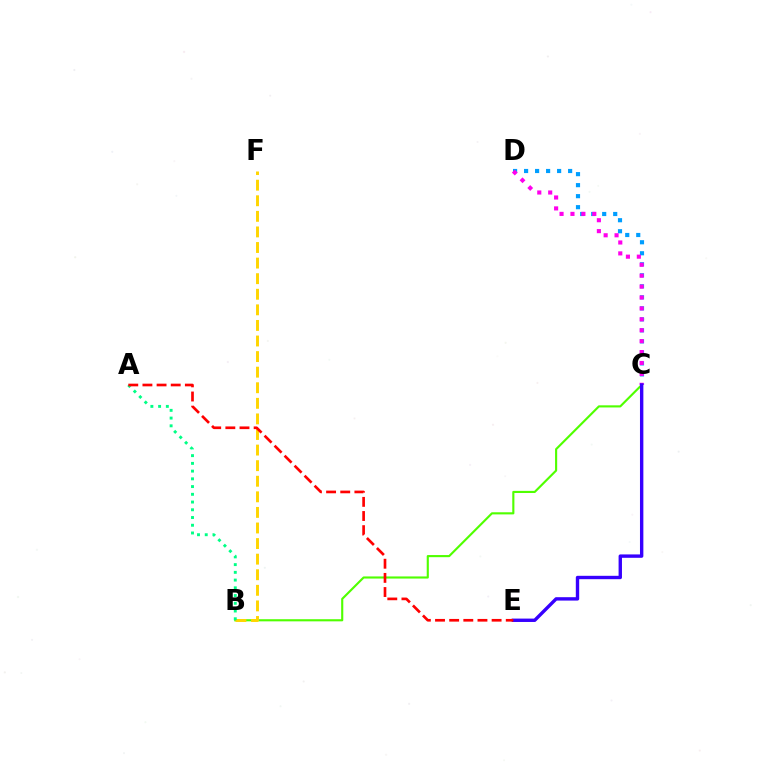{('B', 'C'): [{'color': '#4fff00', 'line_style': 'solid', 'thickness': 1.53}], ('B', 'F'): [{'color': '#ffd500', 'line_style': 'dashed', 'thickness': 2.12}], ('C', 'D'): [{'color': '#009eff', 'line_style': 'dotted', 'thickness': 2.99}, {'color': '#ff00ed', 'line_style': 'dotted', 'thickness': 2.97}], ('C', 'E'): [{'color': '#3700ff', 'line_style': 'solid', 'thickness': 2.44}], ('A', 'B'): [{'color': '#00ff86', 'line_style': 'dotted', 'thickness': 2.1}], ('A', 'E'): [{'color': '#ff0000', 'line_style': 'dashed', 'thickness': 1.92}]}